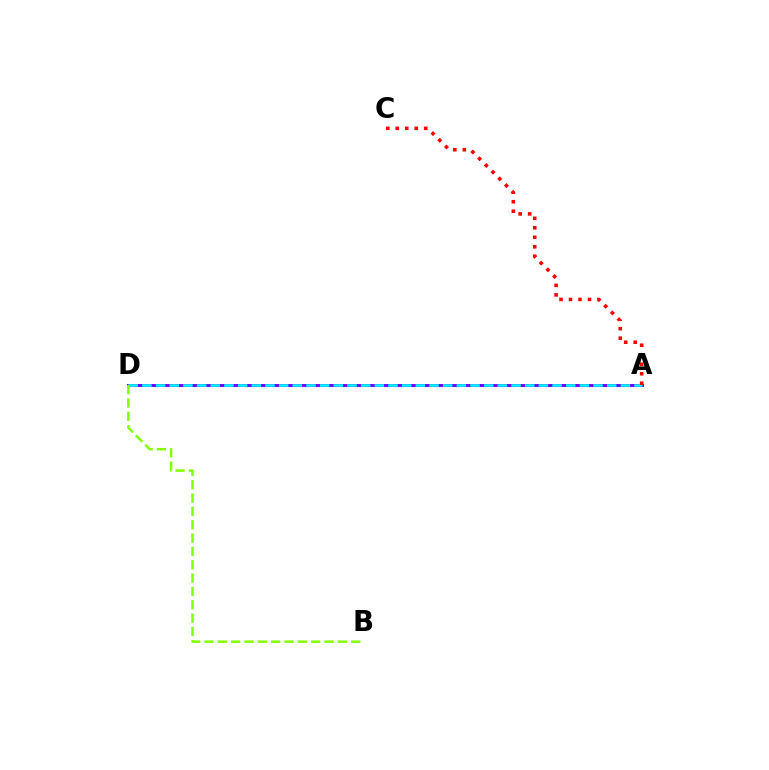{('A', 'D'): [{'color': '#7200ff', 'line_style': 'solid', 'thickness': 2.17}, {'color': '#00fff6', 'line_style': 'dashed', 'thickness': 1.86}], ('B', 'D'): [{'color': '#84ff00', 'line_style': 'dashed', 'thickness': 1.81}], ('A', 'C'): [{'color': '#ff0000', 'line_style': 'dotted', 'thickness': 2.58}]}